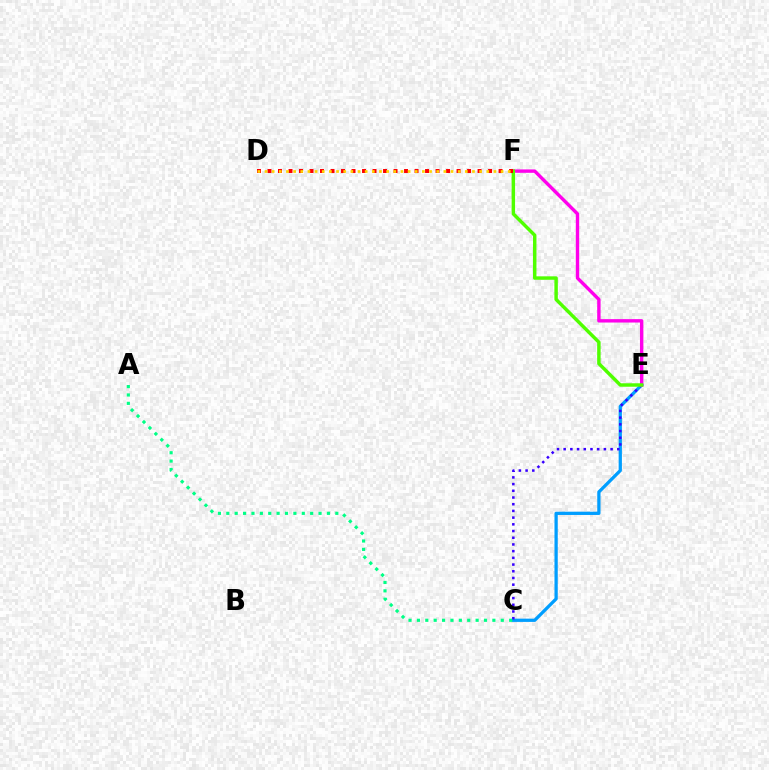{('C', 'E'): [{'color': '#009eff', 'line_style': 'solid', 'thickness': 2.35}, {'color': '#3700ff', 'line_style': 'dotted', 'thickness': 1.82}], ('E', 'F'): [{'color': '#ff00ed', 'line_style': 'solid', 'thickness': 2.44}, {'color': '#4fff00', 'line_style': 'solid', 'thickness': 2.49}], ('D', 'F'): [{'color': '#ff0000', 'line_style': 'dotted', 'thickness': 2.85}, {'color': '#ffd500', 'line_style': 'dotted', 'thickness': 1.94}], ('A', 'C'): [{'color': '#00ff86', 'line_style': 'dotted', 'thickness': 2.28}]}